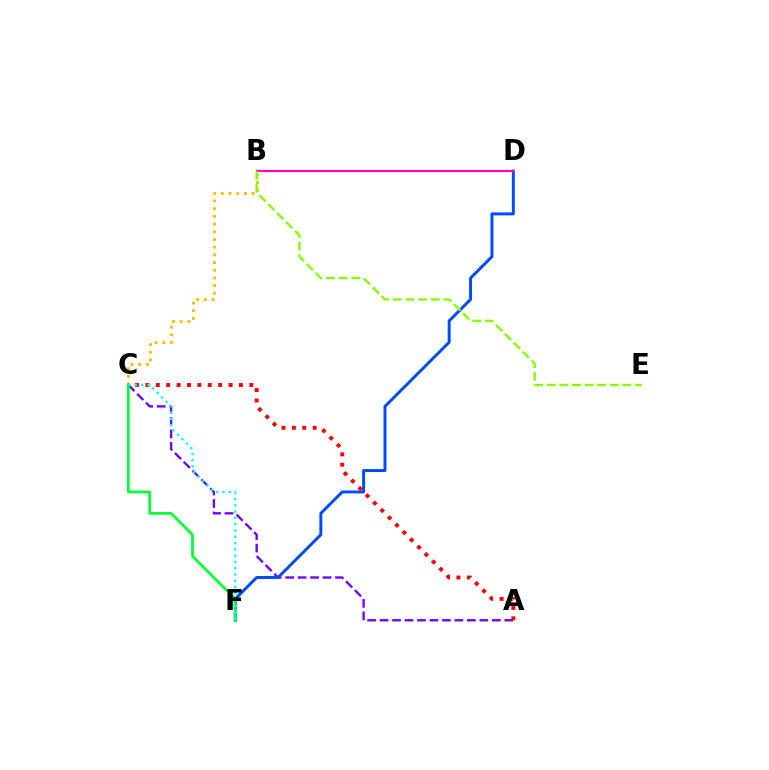{('A', 'C'): [{'color': '#7200ff', 'line_style': 'dashed', 'thickness': 1.69}, {'color': '#ff0000', 'line_style': 'dotted', 'thickness': 2.82}], ('B', 'C'): [{'color': '#ffbd00', 'line_style': 'dotted', 'thickness': 2.09}], ('D', 'F'): [{'color': '#004bff', 'line_style': 'solid', 'thickness': 2.14}], ('C', 'F'): [{'color': '#00ff39', 'line_style': 'solid', 'thickness': 1.97}, {'color': '#00fff6', 'line_style': 'dotted', 'thickness': 1.71}], ('B', 'D'): [{'color': '#ff00cf', 'line_style': 'solid', 'thickness': 1.56}], ('B', 'E'): [{'color': '#84ff00', 'line_style': 'dashed', 'thickness': 1.71}]}